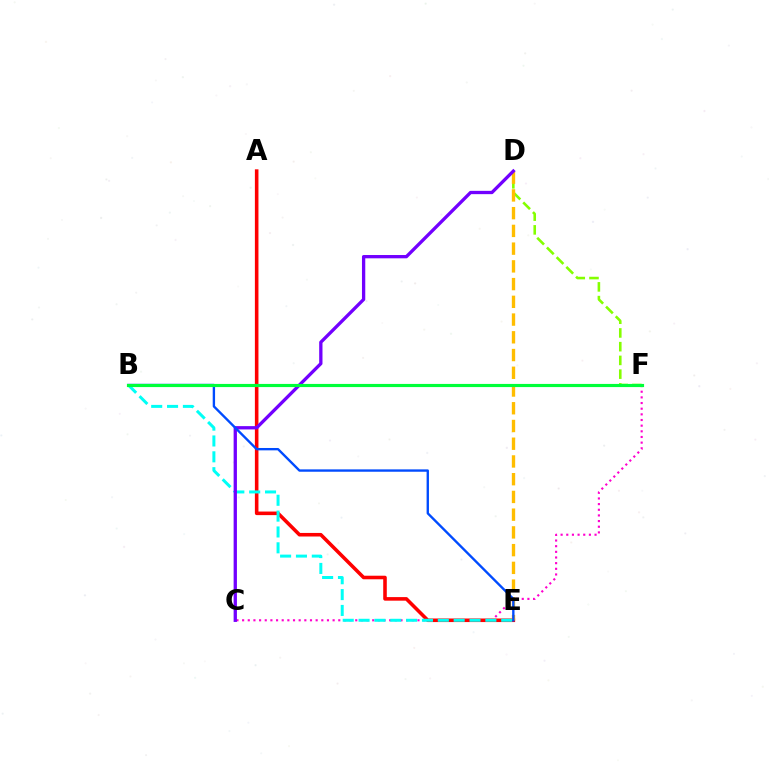{('C', 'F'): [{'color': '#ff00cf', 'line_style': 'dotted', 'thickness': 1.54}], ('A', 'E'): [{'color': '#ff0000', 'line_style': 'solid', 'thickness': 2.57}], ('B', 'E'): [{'color': '#00fff6', 'line_style': 'dashed', 'thickness': 2.15}, {'color': '#004bff', 'line_style': 'solid', 'thickness': 1.7}], ('D', 'F'): [{'color': '#84ff00', 'line_style': 'dashed', 'thickness': 1.87}], ('D', 'E'): [{'color': '#ffbd00', 'line_style': 'dashed', 'thickness': 2.41}], ('C', 'D'): [{'color': '#7200ff', 'line_style': 'solid', 'thickness': 2.38}], ('B', 'F'): [{'color': '#00ff39', 'line_style': 'solid', 'thickness': 2.27}]}